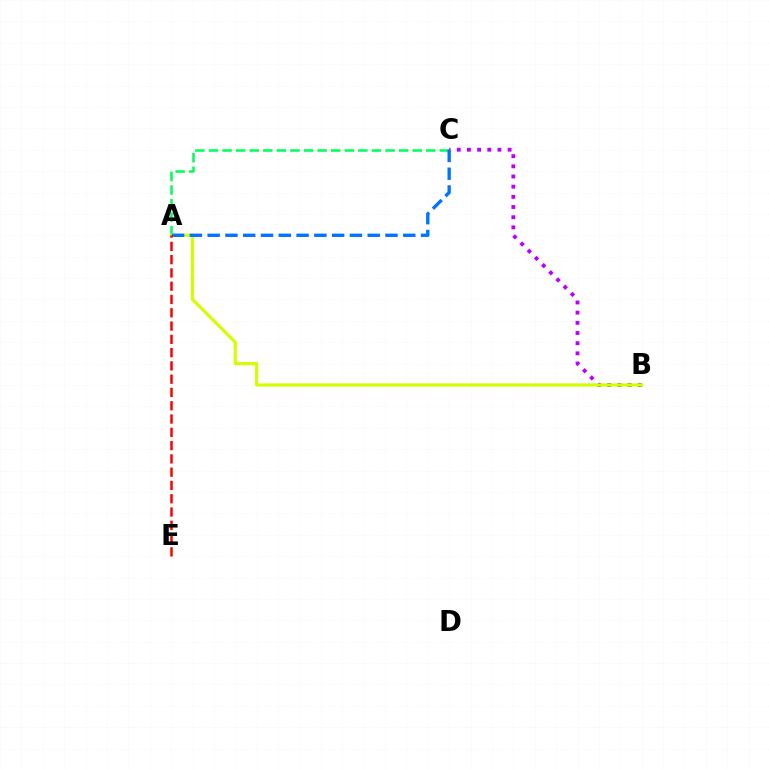{('A', 'C'): [{'color': '#00ff5c', 'line_style': 'dashed', 'thickness': 1.85}, {'color': '#0074ff', 'line_style': 'dashed', 'thickness': 2.42}], ('B', 'C'): [{'color': '#b900ff', 'line_style': 'dotted', 'thickness': 2.76}], ('A', 'B'): [{'color': '#d1ff00', 'line_style': 'solid', 'thickness': 2.29}], ('A', 'E'): [{'color': '#ff0000', 'line_style': 'dashed', 'thickness': 1.8}]}